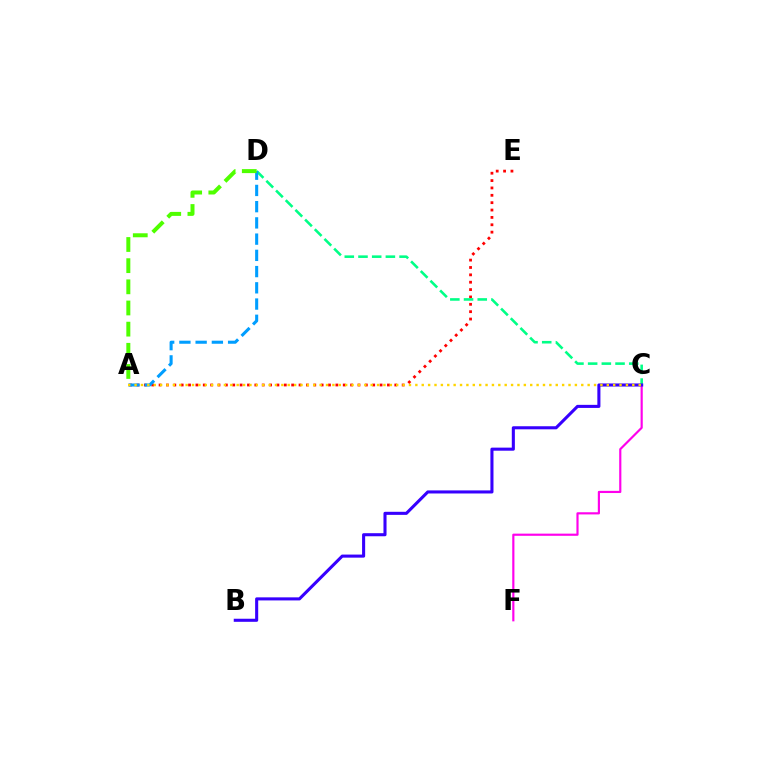{('A', 'E'): [{'color': '#ff0000', 'line_style': 'dotted', 'thickness': 2.0}], ('C', 'F'): [{'color': '#ff00ed', 'line_style': 'solid', 'thickness': 1.56}], ('C', 'D'): [{'color': '#00ff86', 'line_style': 'dashed', 'thickness': 1.86}], ('A', 'D'): [{'color': '#009eff', 'line_style': 'dashed', 'thickness': 2.21}, {'color': '#4fff00', 'line_style': 'dashed', 'thickness': 2.87}], ('B', 'C'): [{'color': '#3700ff', 'line_style': 'solid', 'thickness': 2.21}], ('A', 'C'): [{'color': '#ffd500', 'line_style': 'dotted', 'thickness': 1.73}]}